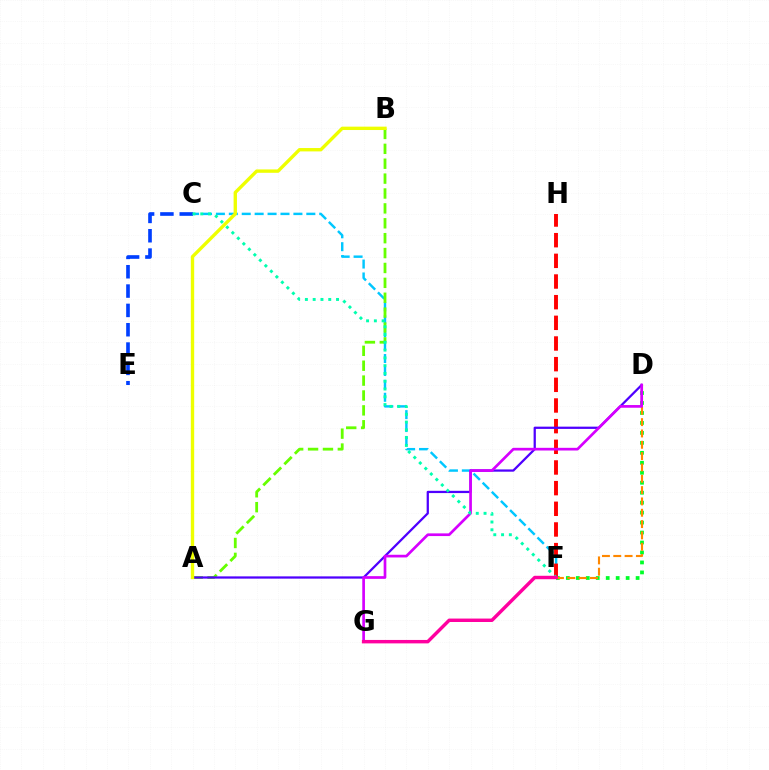{('C', 'F'): [{'color': '#00c7ff', 'line_style': 'dashed', 'thickness': 1.75}, {'color': '#00ffaf', 'line_style': 'dotted', 'thickness': 2.11}], ('D', 'F'): [{'color': '#00ff27', 'line_style': 'dotted', 'thickness': 2.71}, {'color': '#ff8800', 'line_style': 'dashed', 'thickness': 1.54}], ('F', 'H'): [{'color': '#ff0000', 'line_style': 'dashed', 'thickness': 2.81}], ('A', 'B'): [{'color': '#66ff00', 'line_style': 'dashed', 'thickness': 2.02}, {'color': '#eeff00', 'line_style': 'solid', 'thickness': 2.43}], ('C', 'E'): [{'color': '#003fff', 'line_style': 'dashed', 'thickness': 2.63}], ('A', 'D'): [{'color': '#4f00ff', 'line_style': 'solid', 'thickness': 1.62}], ('D', 'G'): [{'color': '#d600ff', 'line_style': 'solid', 'thickness': 1.94}], ('F', 'G'): [{'color': '#ff00a0', 'line_style': 'solid', 'thickness': 2.47}]}